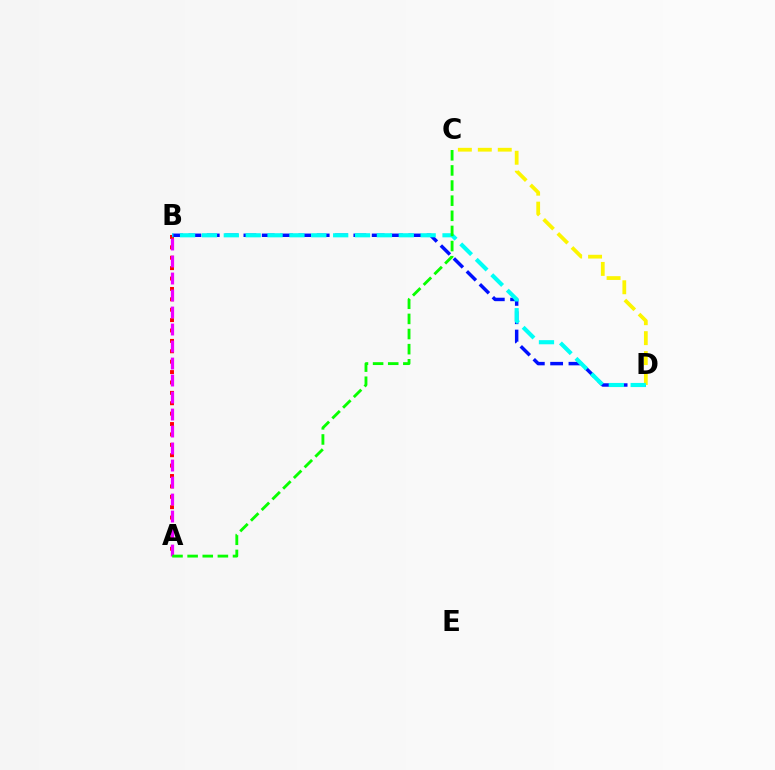{('A', 'B'): [{'color': '#ff0000', 'line_style': 'dotted', 'thickness': 2.82}, {'color': '#ee00ff', 'line_style': 'dashed', 'thickness': 2.31}], ('B', 'D'): [{'color': '#0010ff', 'line_style': 'dashed', 'thickness': 2.49}, {'color': '#00fff6', 'line_style': 'dashed', 'thickness': 2.97}], ('C', 'D'): [{'color': '#fcf500', 'line_style': 'dashed', 'thickness': 2.71}], ('A', 'C'): [{'color': '#08ff00', 'line_style': 'dashed', 'thickness': 2.06}]}